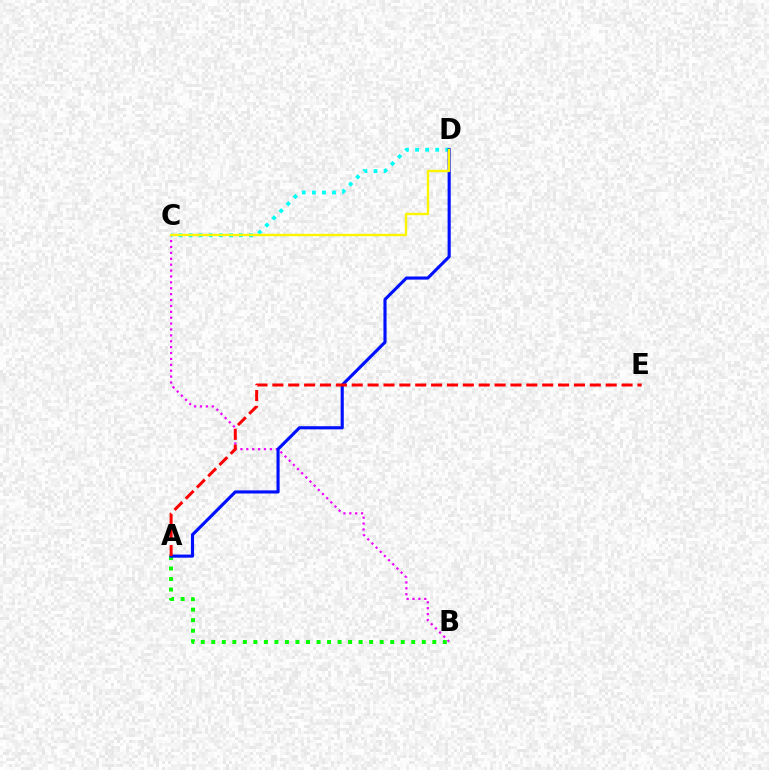{('A', 'B'): [{'color': '#08ff00', 'line_style': 'dotted', 'thickness': 2.86}], ('B', 'C'): [{'color': '#ee00ff', 'line_style': 'dotted', 'thickness': 1.6}], ('C', 'D'): [{'color': '#00fff6', 'line_style': 'dotted', 'thickness': 2.74}, {'color': '#fcf500', 'line_style': 'solid', 'thickness': 1.7}], ('A', 'D'): [{'color': '#0010ff', 'line_style': 'solid', 'thickness': 2.25}], ('A', 'E'): [{'color': '#ff0000', 'line_style': 'dashed', 'thickness': 2.16}]}